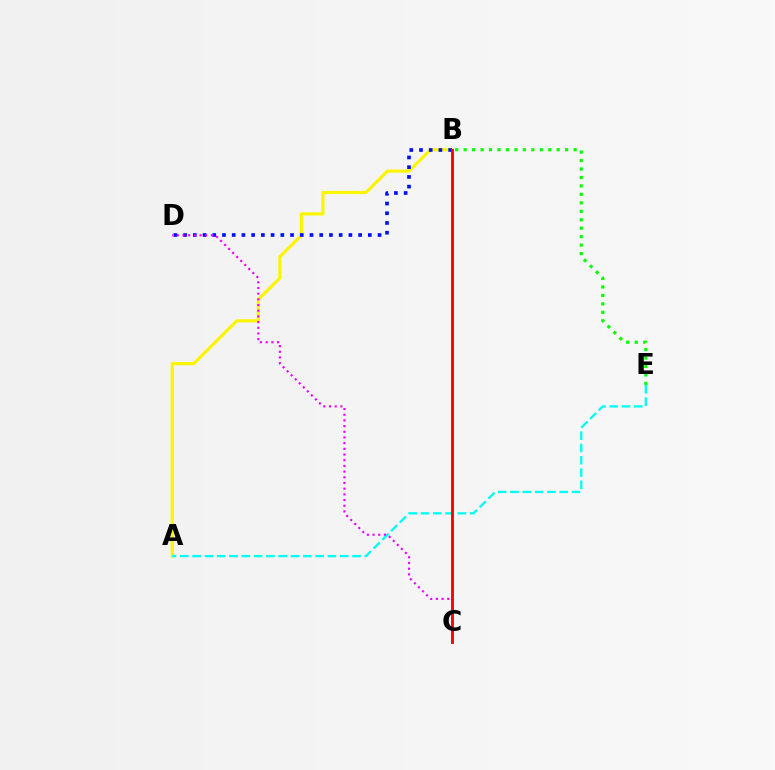{('A', 'B'): [{'color': '#fcf500', 'line_style': 'solid', 'thickness': 2.28}], ('B', 'D'): [{'color': '#0010ff', 'line_style': 'dotted', 'thickness': 2.64}], ('B', 'E'): [{'color': '#08ff00', 'line_style': 'dotted', 'thickness': 2.3}], ('A', 'E'): [{'color': '#00fff6', 'line_style': 'dashed', 'thickness': 1.67}], ('C', 'D'): [{'color': '#ee00ff', 'line_style': 'dotted', 'thickness': 1.55}], ('B', 'C'): [{'color': '#ff0000', 'line_style': 'solid', 'thickness': 2.06}]}